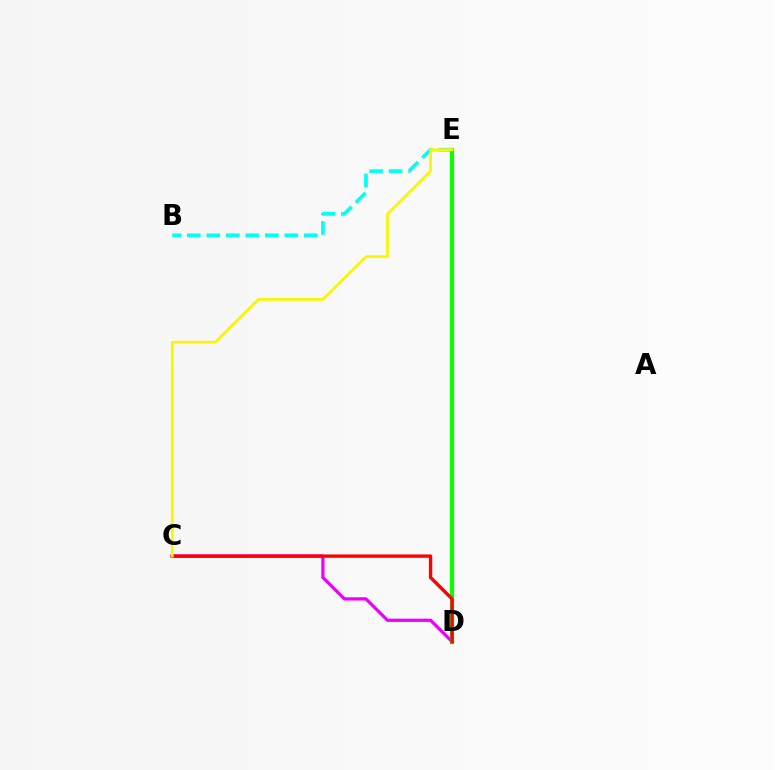{('C', 'D'): [{'color': '#ee00ff', 'line_style': 'solid', 'thickness': 2.33}, {'color': '#ff0000', 'line_style': 'solid', 'thickness': 2.42}], ('D', 'E'): [{'color': '#0010ff', 'line_style': 'dotted', 'thickness': 1.67}, {'color': '#08ff00', 'line_style': 'solid', 'thickness': 2.99}], ('B', 'E'): [{'color': '#00fff6', 'line_style': 'dashed', 'thickness': 2.65}], ('C', 'E'): [{'color': '#fcf500', 'line_style': 'solid', 'thickness': 1.97}]}